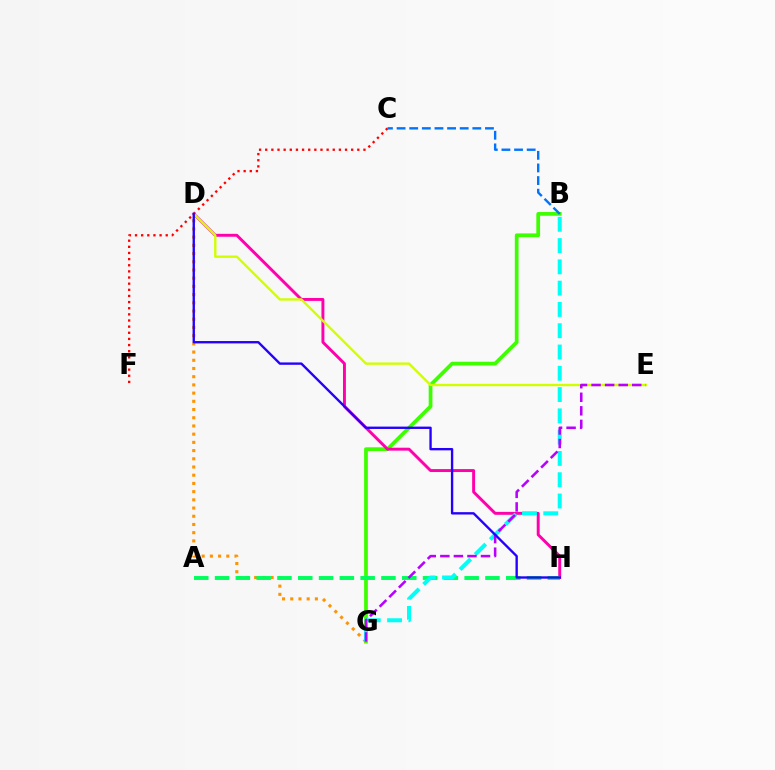{('B', 'G'): [{'color': '#3dff00', 'line_style': 'solid', 'thickness': 2.69}, {'color': '#00fff6', 'line_style': 'dashed', 'thickness': 2.89}], ('C', 'F'): [{'color': '#ff0000', 'line_style': 'dotted', 'thickness': 1.67}], ('D', 'H'): [{'color': '#ff00ac', 'line_style': 'solid', 'thickness': 2.11}, {'color': '#2500ff', 'line_style': 'solid', 'thickness': 1.7}], ('D', 'E'): [{'color': '#d1ff00', 'line_style': 'solid', 'thickness': 1.71}], ('B', 'C'): [{'color': '#0074ff', 'line_style': 'dashed', 'thickness': 1.71}], ('D', 'G'): [{'color': '#ff9400', 'line_style': 'dotted', 'thickness': 2.23}], ('A', 'H'): [{'color': '#00ff5c', 'line_style': 'dashed', 'thickness': 2.83}], ('E', 'G'): [{'color': '#b900ff', 'line_style': 'dashed', 'thickness': 1.84}]}